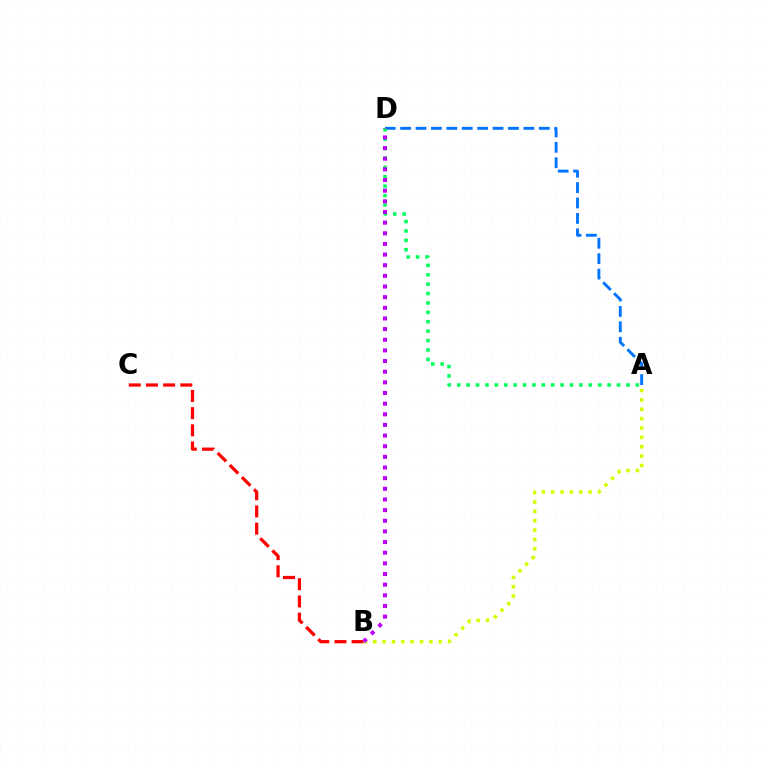{('B', 'C'): [{'color': '#ff0000', 'line_style': 'dashed', 'thickness': 2.33}], ('A', 'D'): [{'color': '#0074ff', 'line_style': 'dashed', 'thickness': 2.09}, {'color': '#00ff5c', 'line_style': 'dotted', 'thickness': 2.55}], ('A', 'B'): [{'color': '#d1ff00', 'line_style': 'dotted', 'thickness': 2.54}], ('B', 'D'): [{'color': '#b900ff', 'line_style': 'dotted', 'thickness': 2.89}]}